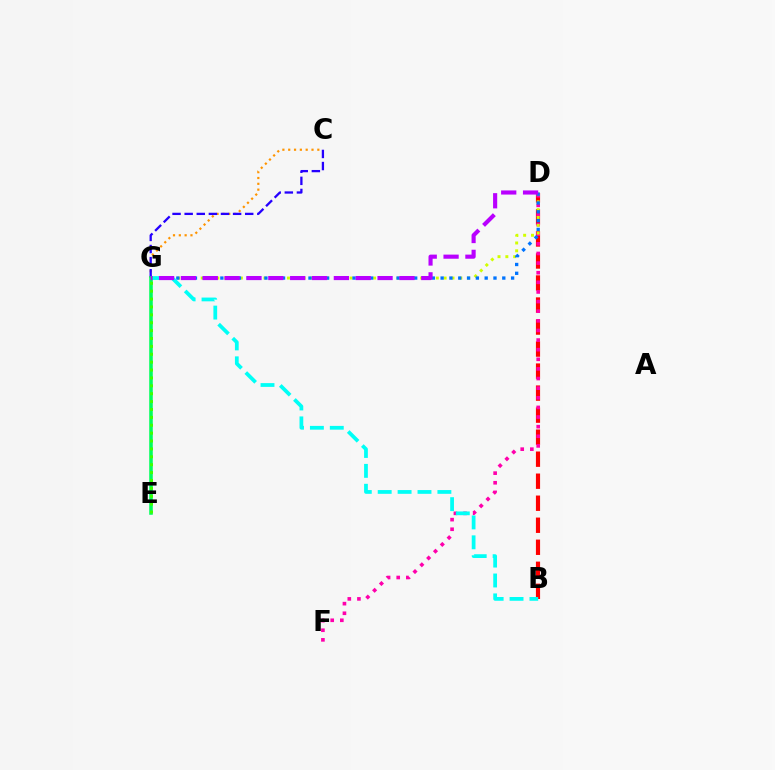{('B', 'D'): [{'color': '#ff0000', 'line_style': 'dashed', 'thickness': 2.99}], ('C', 'G'): [{'color': '#ff9400', 'line_style': 'dotted', 'thickness': 1.58}, {'color': '#2500ff', 'line_style': 'dashed', 'thickness': 1.64}], ('D', 'F'): [{'color': '#ff00ac', 'line_style': 'dotted', 'thickness': 2.61}], ('D', 'G'): [{'color': '#d1ff00', 'line_style': 'dotted', 'thickness': 2.13}, {'color': '#0074ff', 'line_style': 'dotted', 'thickness': 2.39}, {'color': '#b900ff', 'line_style': 'dashed', 'thickness': 2.97}], ('B', 'G'): [{'color': '#00fff6', 'line_style': 'dashed', 'thickness': 2.7}], ('E', 'G'): [{'color': '#00ff5c', 'line_style': 'solid', 'thickness': 2.56}, {'color': '#3dff00', 'line_style': 'dotted', 'thickness': 2.14}]}